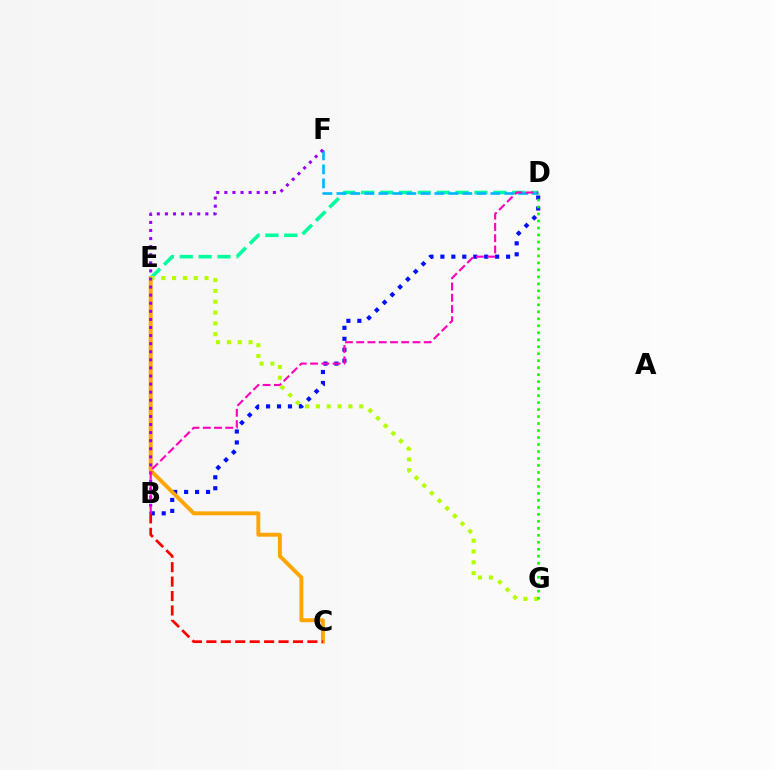{('B', 'D'): [{'color': '#0010ff', 'line_style': 'dotted', 'thickness': 2.98}, {'color': '#ff00bd', 'line_style': 'dashed', 'thickness': 1.53}], ('D', 'E'): [{'color': '#00ff9d', 'line_style': 'dashed', 'thickness': 2.57}], ('C', 'E'): [{'color': '#ffa500', 'line_style': 'solid', 'thickness': 2.82}], ('B', 'C'): [{'color': '#ff0000', 'line_style': 'dashed', 'thickness': 1.96}], ('D', 'F'): [{'color': '#00b5ff', 'line_style': 'dashed', 'thickness': 1.9}], ('E', 'G'): [{'color': '#b3ff00', 'line_style': 'dotted', 'thickness': 2.94}], ('D', 'G'): [{'color': '#08ff00', 'line_style': 'dotted', 'thickness': 1.9}], ('B', 'F'): [{'color': '#9b00ff', 'line_style': 'dotted', 'thickness': 2.2}]}